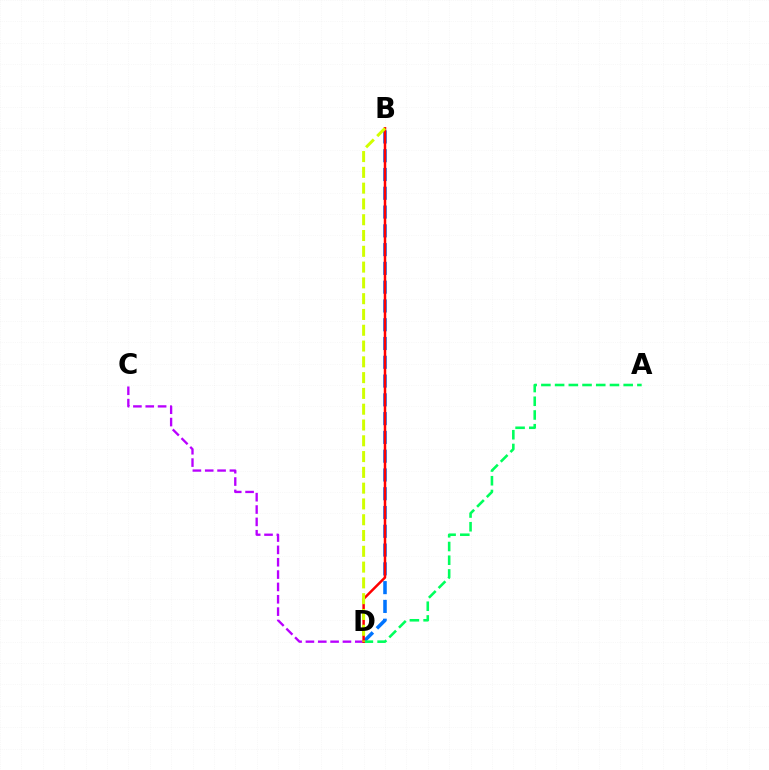{('B', 'D'): [{'color': '#0074ff', 'line_style': 'dashed', 'thickness': 2.55}, {'color': '#ff0000', 'line_style': 'solid', 'thickness': 1.8}, {'color': '#d1ff00', 'line_style': 'dashed', 'thickness': 2.15}], ('C', 'D'): [{'color': '#b900ff', 'line_style': 'dashed', 'thickness': 1.68}], ('A', 'D'): [{'color': '#00ff5c', 'line_style': 'dashed', 'thickness': 1.86}]}